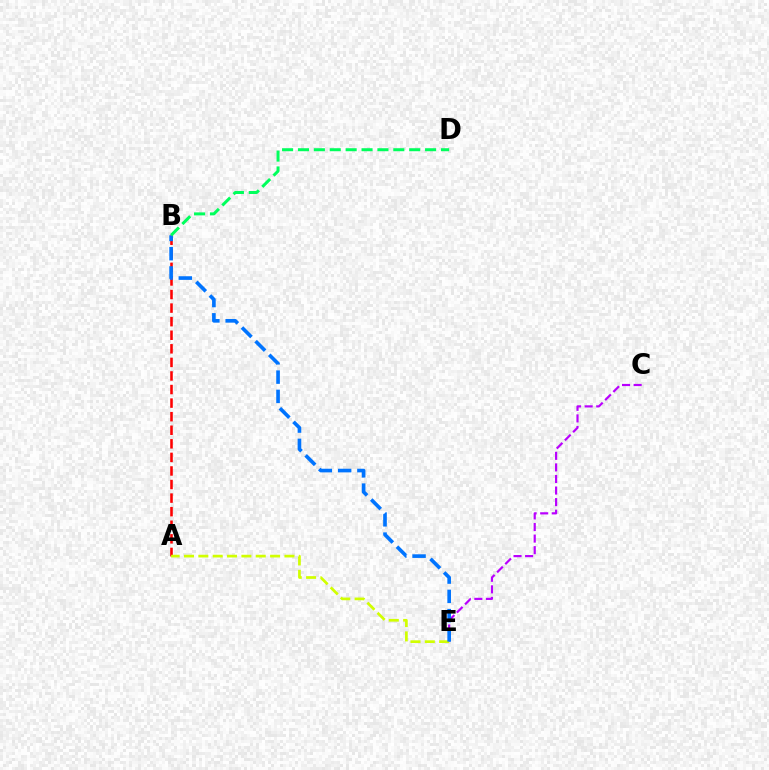{('C', 'E'): [{'color': '#b900ff', 'line_style': 'dashed', 'thickness': 1.57}], ('A', 'B'): [{'color': '#ff0000', 'line_style': 'dashed', 'thickness': 1.84}], ('A', 'E'): [{'color': '#d1ff00', 'line_style': 'dashed', 'thickness': 1.95}], ('B', 'E'): [{'color': '#0074ff', 'line_style': 'dashed', 'thickness': 2.62}], ('B', 'D'): [{'color': '#00ff5c', 'line_style': 'dashed', 'thickness': 2.16}]}